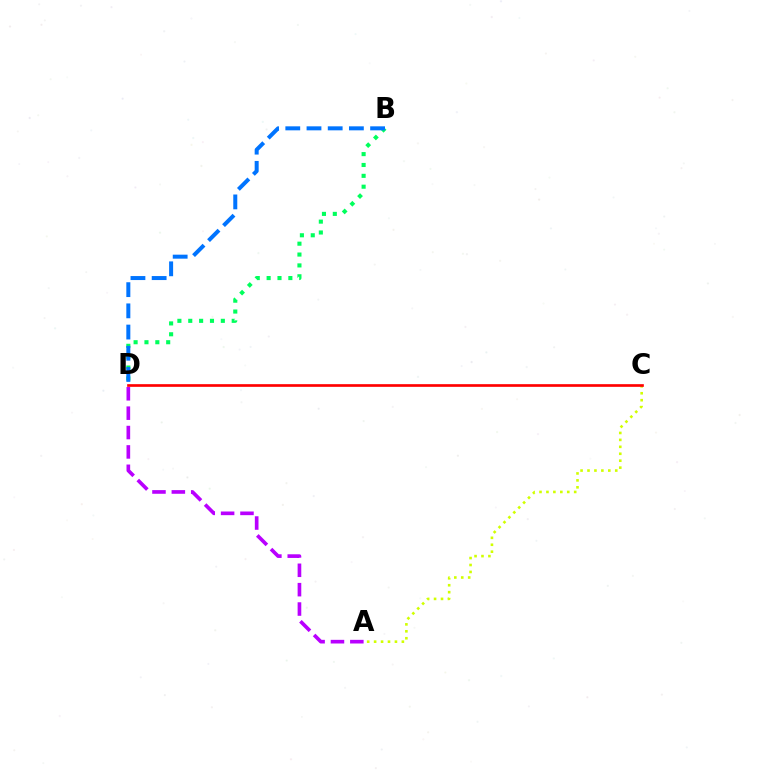{('B', 'D'): [{'color': '#00ff5c', 'line_style': 'dotted', 'thickness': 2.95}, {'color': '#0074ff', 'line_style': 'dashed', 'thickness': 2.88}], ('A', 'C'): [{'color': '#d1ff00', 'line_style': 'dotted', 'thickness': 1.89}], ('A', 'D'): [{'color': '#b900ff', 'line_style': 'dashed', 'thickness': 2.63}], ('C', 'D'): [{'color': '#ff0000', 'line_style': 'solid', 'thickness': 1.92}]}